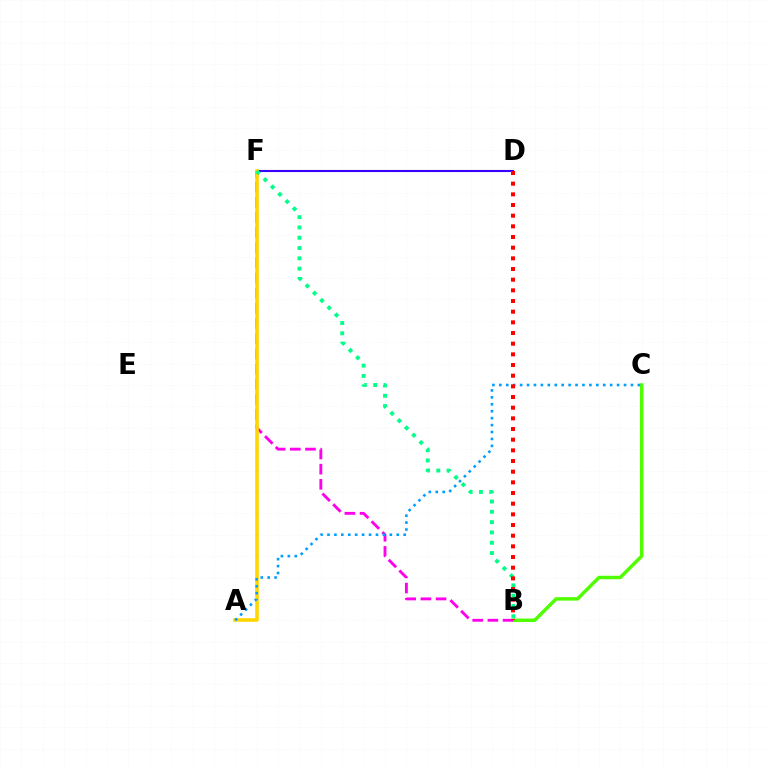{('B', 'C'): [{'color': '#4fff00', 'line_style': 'solid', 'thickness': 2.49}], ('B', 'F'): [{'color': '#ff00ed', 'line_style': 'dashed', 'thickness': 2.06}, {'color': '#00ff86', 'line_style': 'dotted', 'thickness': 2.8}], ('D', 'F'): [{'color': '#3700ff', 'line_style': 'solid', 'thickness': 1.52}], ('A', 'F'): [{'color': '#ffd500', 'line_style': 'solid', 'thickness': 2.6}], ('A', 'C'): [{'color': '#009eff', 'line_style': 'dotted', 'thickness': 1.88}], ('B', 'D'): [{'color': '#ff0000', 'line_style': 'dotted', 'thickness': 2.9}]}